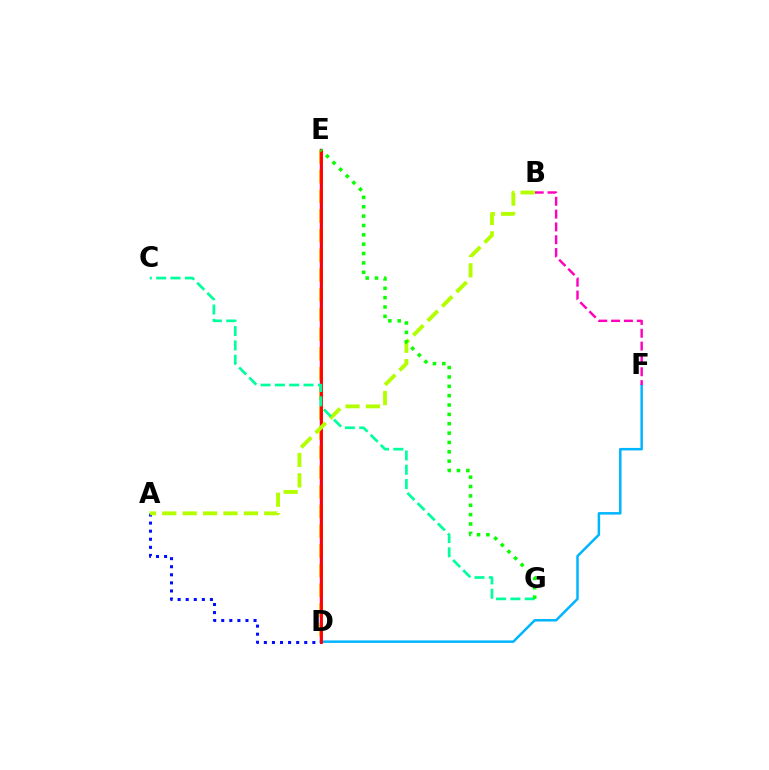{('D', 'E'): [{'color': '#9b00ff', 'line_style': 'solid', 'thickness': 1.76}, {'color': '#ffa500', 'line_style': 'dashed', 'thickness': 2.68}, {'color': '#ff0000', 'line_style': 'solid', 'thickness': 2.05}], ('D', 'F'): [{'color': '#00b5ff', 'line_style': 'solid', 'thickness': 1.8}], ('A', 'D'): [{'color': '#0010ff', 'line_style': 'dotted', 'thickness': 2.19}], ('B', 'F'): [{'color': '#ff00bd', 'line_style': 'dashed', 'thickness': 1.74}], ('A', 'B'): [{'color': '#b3ff00', 'line_style': 'dashed', 'thickness': 2.77}], ('C', 'G'): [{'color': '#00ff9d', 'line_style': 'dashed', 'thickness': 1.95}], ('E', 'G'): [{'color': '#08ff00', 'line_style': 'dotted', 'thickness': 2.54}]}